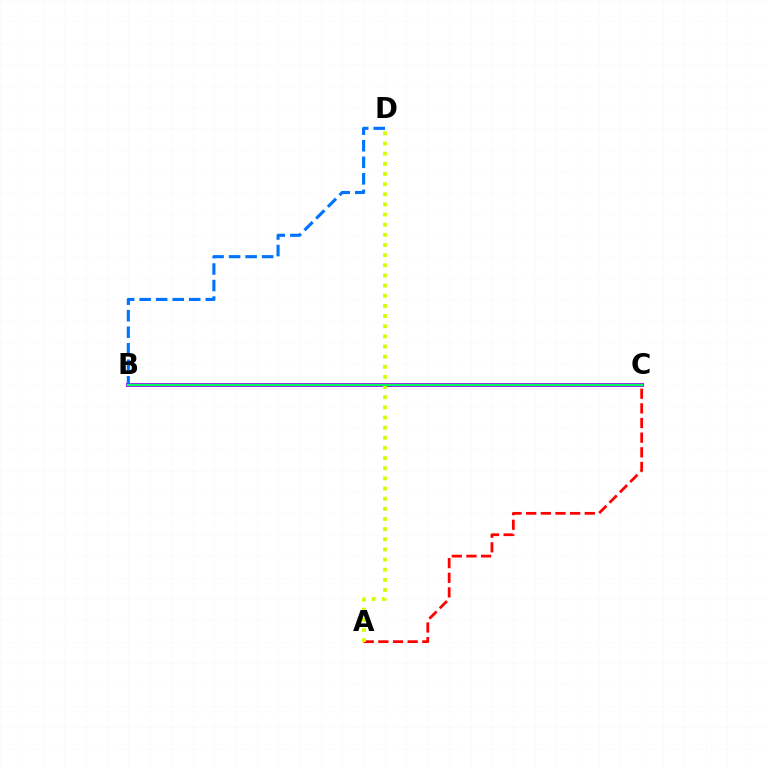{('A', 'C'): [{'color': '#ff0000', 'line_style': 'dashed', 'thickness': 1.99}], ('B', 'C'): [{'color': '#b900ff', 'line_style': 'solid', 'thickness': 2.83}, {'color': '#00ff5c', 'line_style': 'solid', 'thickness': 1.65}], ('B', 'D'): [{'color': '#0074ff', 'line_style': 'dashed', 'thickness': 2.25}], ('A', 'D'): [{'color': '#d1ff00', 'line_style': 'dotted', 'thickness': 2.76}]}